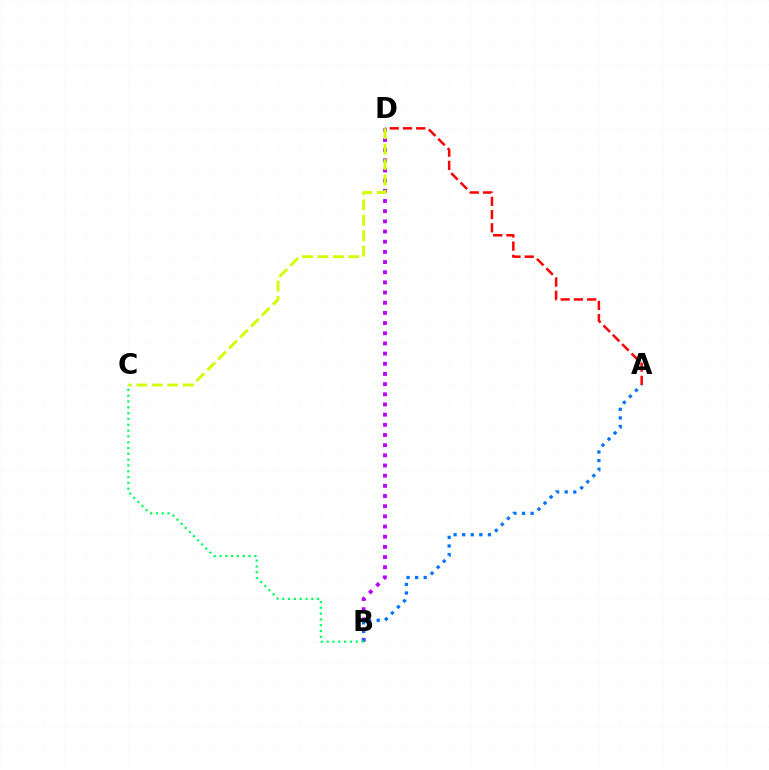{('A', 'D'): [{'color': '#ff0000', 'line_style': 'dashed', 'thickness': 1.8}], ('B', 'D'): [{'color': '#b900ff', 'line_style': 'dotted', 'thickness': 2.76}], ('C', 'D'): [{'color': '#d1ff00', 'line_style': 'dashed', 'thickness': 2.09}], ('A', 'B'): [{'color': '#0074ff', 'line_style': 'dotted', 'thickness': 2.33}], ('B', 'C'): [{'color': '#00ff5c', 'line_style': 'dotted', 'thickness': 1.58}]}